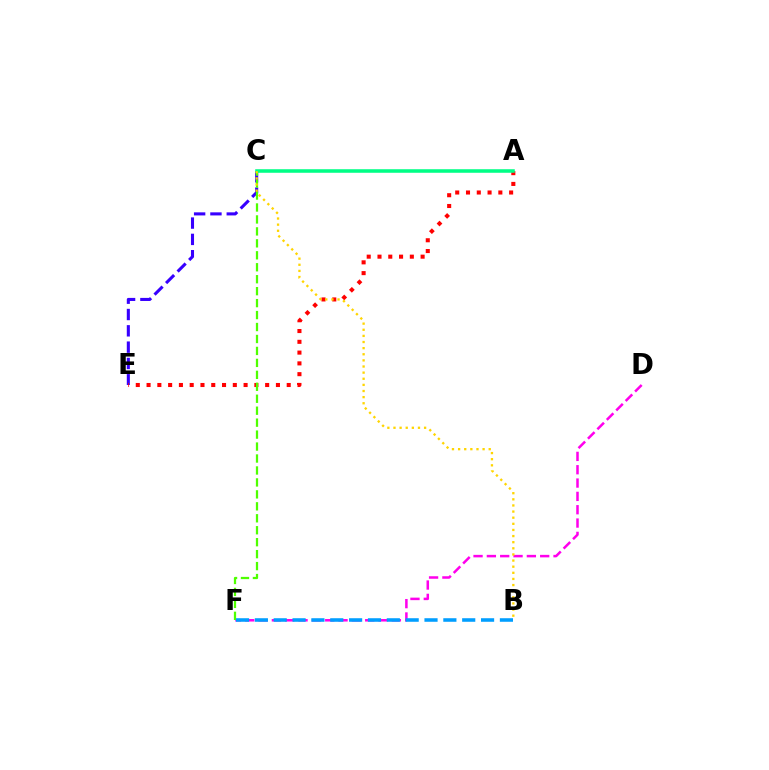{('C', 'E'): [{'color': '#3700ff', 'line_style': 'dashed', 'thickness': 2.22}], ('A', 'E'): [{'color': '#ff0000', 'line_style': 'dotted', 'thickness': 2.93}], ('D', 'F'): [{'color': '#ff00ed', 'line_style': 'dashed', 'thickness': 1.81}], ('C', 'F'): [{'color': '#4fff00', 'line_style': 'dashed', 'thickness': 1.62}], ('A', 'C'): [{'color': '#00ff86', 'line_style': 'solid', 'thickness': 2.55}], ('B', 'F'): [{'color': '#009eff', 'line_style': 'dashed', 'thickness': 2.56}], ('B', 'C'): [{'color': '#ffd500', 'line_style': 'dotted', 'thickness': 1.66}]}